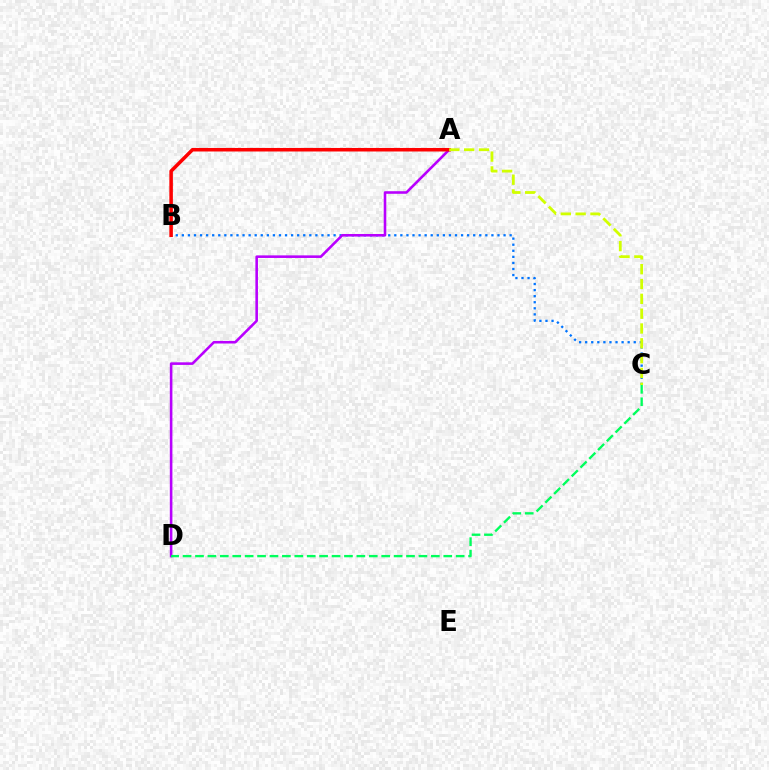{('B', 'C'): [{'color': '#0074ff', 'line_style': 'dotted', 'thickness': 1.65}], ('A', 'D'): [{'color': '#b900ff', 'line_style': 'solid', 'thickness': 1.86}], ('A', 'B'): [{'color': '#ff0000', 'line_style': 'solid', 'thickness': 2.54}], ('A', 'C'): [{'color': '#d1ff00', 'line_style': 'dashed', 'thickness': 2.01}], ('C', 'D'): [{'color': '#00ff5c', 'line_style': 'dashed', 'thickness': 1.69}]}